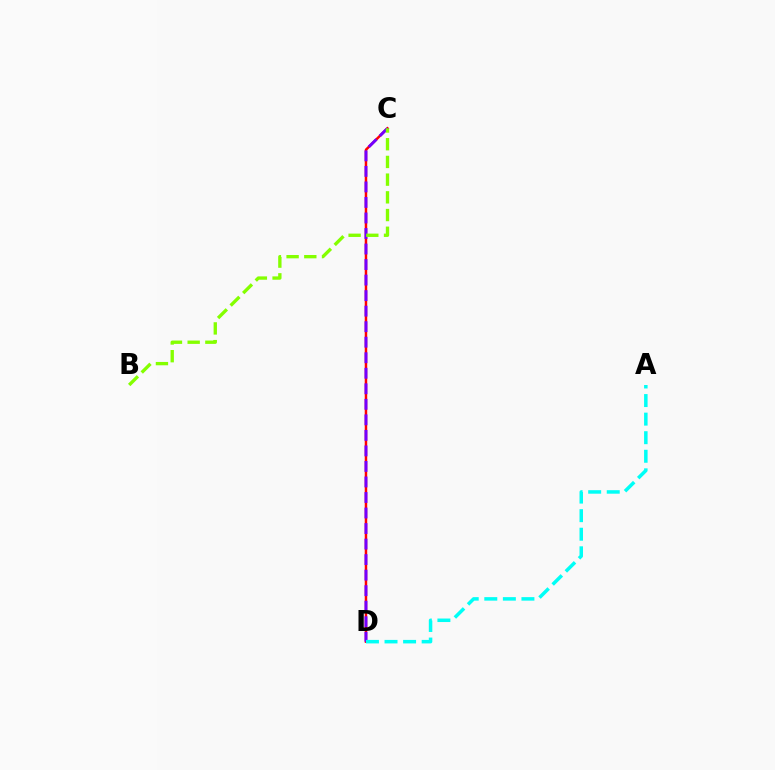{('C', 'D'): [{'color': '#ff0000', 'line_style': 'solid', 'thickness': 1.78}, {'color': '#7200ff', 'line_style': 'dashed', 'thickness': 2.11}], ('B', 'C'): [{'color': '#84ff00', 'line_style': 'dashed', 'thickness': 2.41}], ('A', 'D'): [{'color': '#00fff6', 'line_style': 'dashed', 'thickness': 2.52}]}